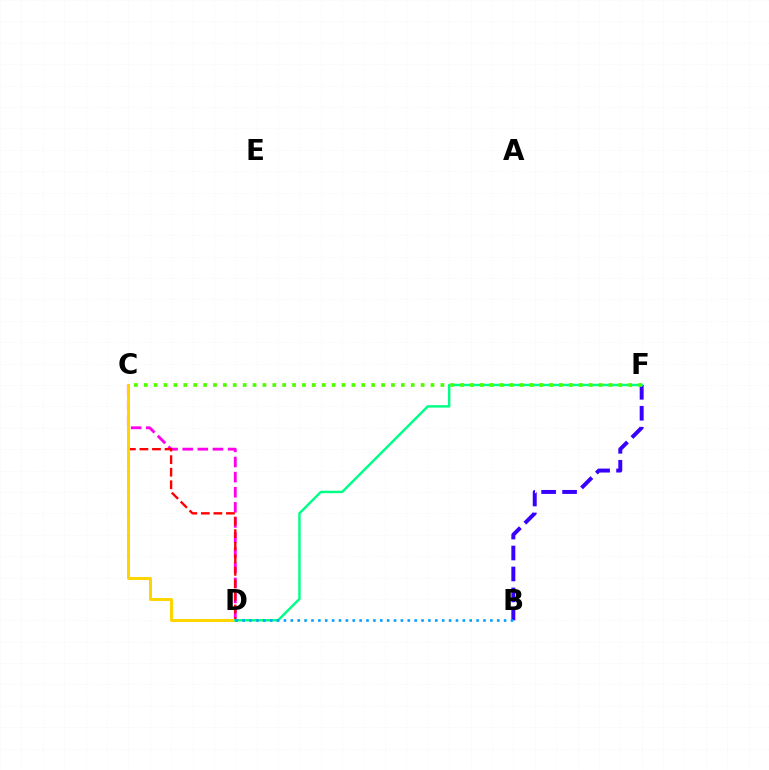{('B', 'F'): [{'color': '#3700ff', 'line_style': 'dashed', 'thickness': 2.85}], ('C', 'D'): [{'color': '#ff00ed', 'line_style': 'dashed', 'thickness': 2.05}, {'color': '#ff0000', 'line_style': 'dashed', 'thickness': 1.71}, {'color': '#ffd500', 'line_style': 'solid', 'thickness': 2.16}], ('D', 'F'): [{'color': '#00ff86', 'line_style': 'solid', 'thickness': 1.76}], ('C', 'F'): [{'color': '#4fff00', 'line_style': 'dotted', 'thickness': 2.69}], ('B', 'D'): [{'color': '#009eff', 'line_style': 'dotted', 'thickness': 1.87}]}